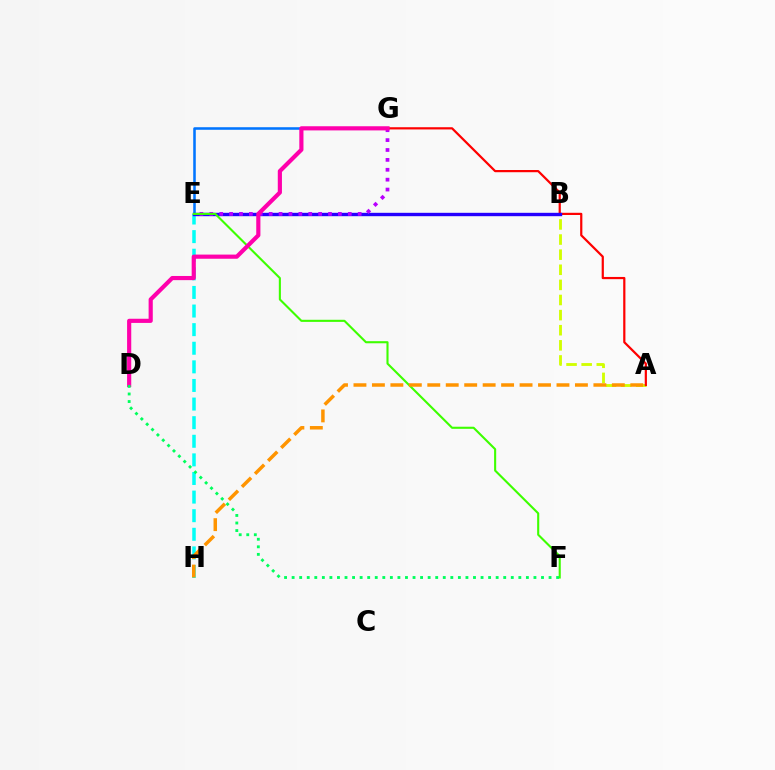{('A', 'B'): [{'color': '#d1ff00', 'line_style': 'dashed', 'thickness': 2.05}], ('E', 'G'): [{'color': '#0074ff', 'line_style': 'solid', 'thickness': 1.84}, {'color': '#b900ff', 'line_style': 'dotted', 'thickness': 2.69}], ('A', 'G'): [{'color': '#ff0000', 'line_style': 'solid', 'thickness': 1.59}], ('E', 'H'): [{'color': '#00fff6', 'line_style': 'dashed', 'thickness': 2.53}], ('B', 'E'): [{'color': '#2500ff', 'line_style': 'solid', 'thickness': 2.43}], ('E', 'F'): [{'color': '#3dff00', 'line_style': 'solid', 'thickness': 1.51}], ('D', 'G'): [{'color': '#ff00ac', 'line_style': 'solid', 'thickness': 2.99}], ('A', 'H'): [{'color': '#ff9400', 'line_style': 'dashed', 'thickness': 2.51}], ('D', 'F'): [{'color': '#00ff5c', 'line_style': 'dotted', 'thickness': 2.05}]}